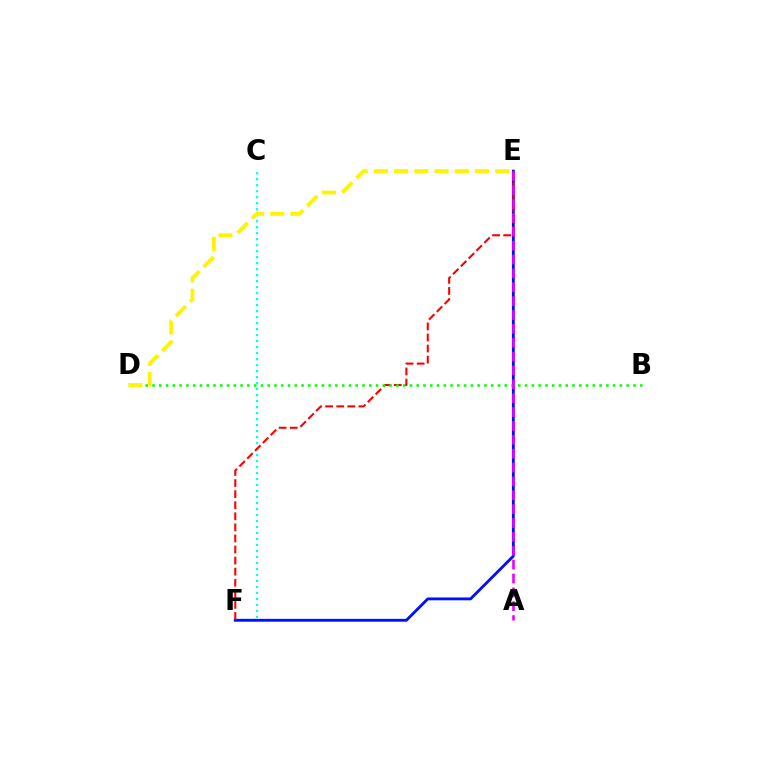{('C', 'F'): [{'color': '#00fff6', 'line_style': 'dotted', 'thickness': 1.63}], ('E', 'F'): [{'color': '#0010ff', 'line_style': 'solid', 'thickness': 2.05}, {'color': '#ff0000', 'line_style': 'dashed', 'thickness': 1.5}], ('B', 'D'): [{'color': '#08ff00', 'line_style': 'dotted', 'thickness': 1.84}], ('A', 'E'): [{'color': '#ee00ff', 'line_style': 'dashed', 'thickness': 1.88}], ('D', 'E'): [{'color': '#fcf500', 'line_style': 'dashed', 'thickness': 2.75}]}